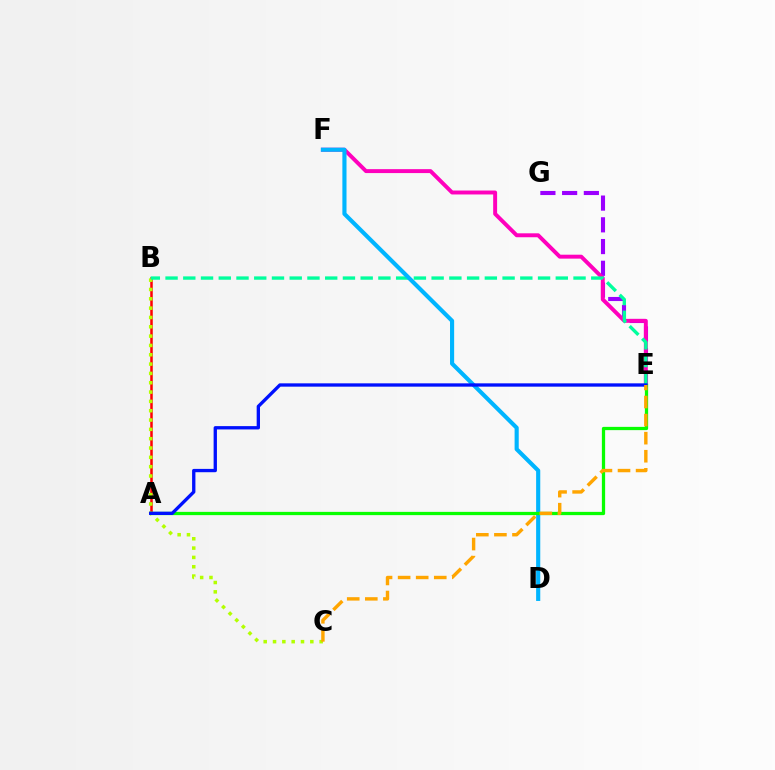{('E', 'G'): [{'color': '#9b00ff', 'line_style': 'dashed', 'thickness': 2.95}], ('E', 'F'): [{'color': '#ff00bd', 'line_style': 'solid', 'thickness': 2.83}], ('A', 'B'): [{'color': '#ff0000', 'line_style': 'solid', 'thickness': 1.81}], ('B', 'C'): [{'color': '#b3ff00', 'line_style': 'dotted', 'thickness': 2.53}], ('B', 'E'): [{'color': '#00ff9d', 'line_style': 'dashed', 'thickness': 2.41}], ('D', 'F'): [{'color': '#00b5ff', 'line_style': 'solid', 'thickness': 2.97}], ('A', 'E'): [{'color': '#08ff00', 'line_style': 'solid', 'thickness': 2.34}, {'color': '#0010ff', 'line_style': 'solid', 'thickness': 2.39}], ('C', 'E'): [{'color': '#ffa500', 'line_style': 'dashed', 'thickness': 2.45}]}